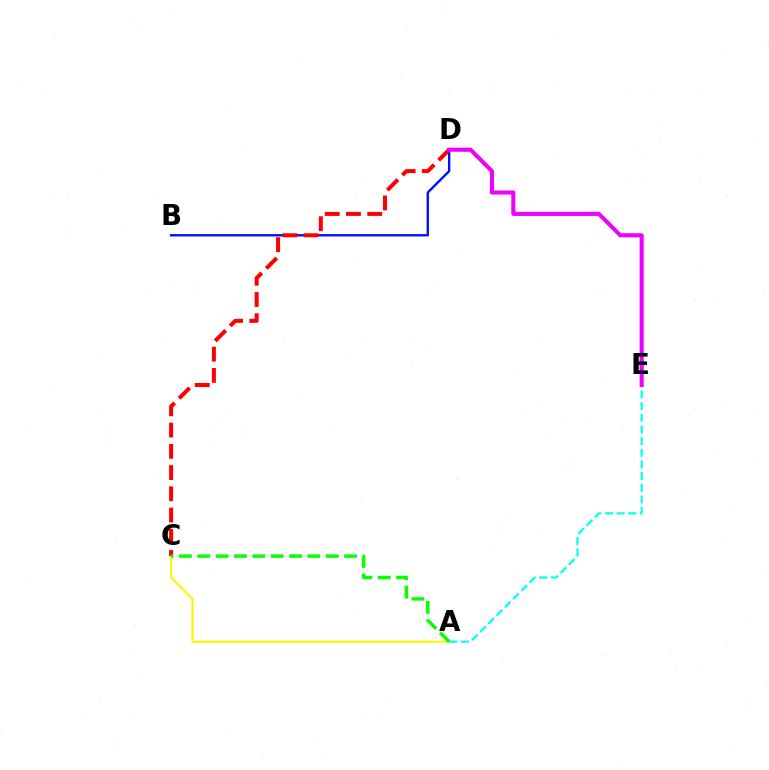{('B', 'D'): [{'color': '#0010ff', 'line_style': 'solid', 'thickness': 1.7}], ('A', 'C'): [{'color': '#fcf500', 'line_style': 'solid', 'thickness': 1.52}, {'color': '#08ff00', 'line_style': 'dashed', 'thickness': 2.49}], ('C', 'D'): [{'color': '#ff0000', 'line_style': 'dashed', 'thickness': 2.88}], ('A', 'E'): [{'color': '#00fff6', 'line_style': 'dashed', 'thickness': 1.58}], ('D', 'E'): [{'color': '#ee00ff', 'line_style': 'solid', 'thickness': 2.94}]}